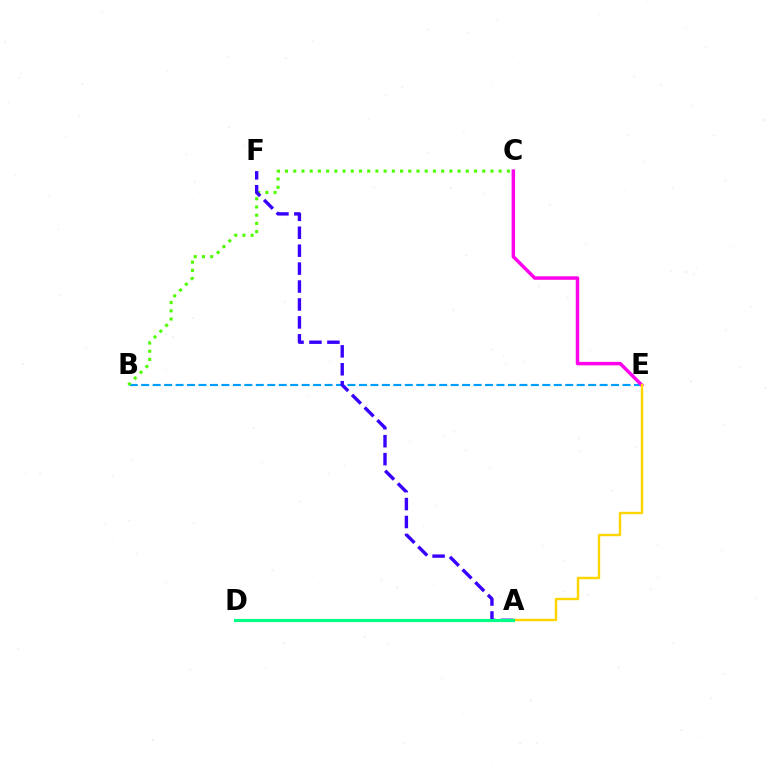{('B', 'E'): [{'color': '#009eff', 'line_style': 'dashed', 'thickness': 1.56}], ('B', 'C'): [{'color': '#4fff00', 'line_style': 'dotted', 'thickness': 2.23}], ('C', 'E'): [{'color': '#ff00ed', 'line_style': 'solid', 'thickness': 2.49}], ('A', 'F'): [{'color': '#3700ff', 'line_style': 'dashed', 'thickness': 2.44}], ('A', 'E'): [{'color': '#ffd500', 'line_style': 'solid', 'thickness': 1.74}], ('A', 'D'): [{'color': '#ff0000', 'line_style': 'solid', 'thickness': 1.85}, {'color': '#00ff86', 'line_style': 'solid', 'thickness': 2.26}]}